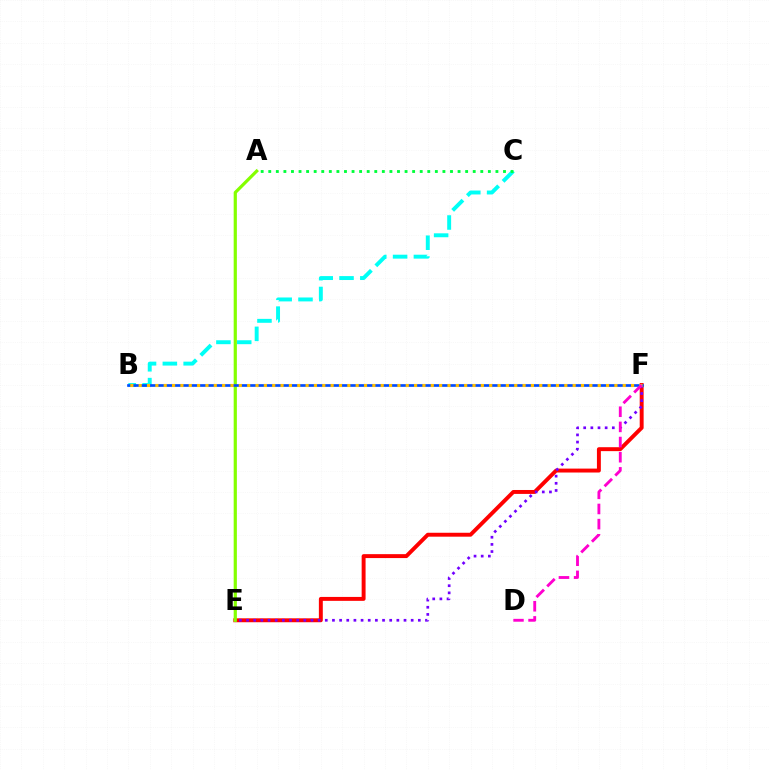{('B', 'C'): [{'color': '#00fff6', 'line_style': 'dashed', 'thickness': 2.83}], ('E', 'F'): [{'color': '#ff0000', 'line_style': 'solid', 'thickness': 2.83}, {'color': '#7200ff', 'line_style': 'dotted', 'thickness': 1.94}], ('A', 'C'): [{'color': '#00ff39', 'line_style': 'dotted', 'thickness': 2.06}], ('A', 'E'): [{'color': '#84ff00', 'line_style': 'solid', 'thickness': 2.3}], ('B', 'F'): [{'color': '#004bff', 'line_style': 'solid', 'thickness': 1.93}, {'color': '#ffbd00', 'line_style': 'dotted', 'thickness': 2.27}], ('D', 'F'): [{'color': '#ff00cf', 'line_style': 'dashed', 'thickness': 2.06}]}